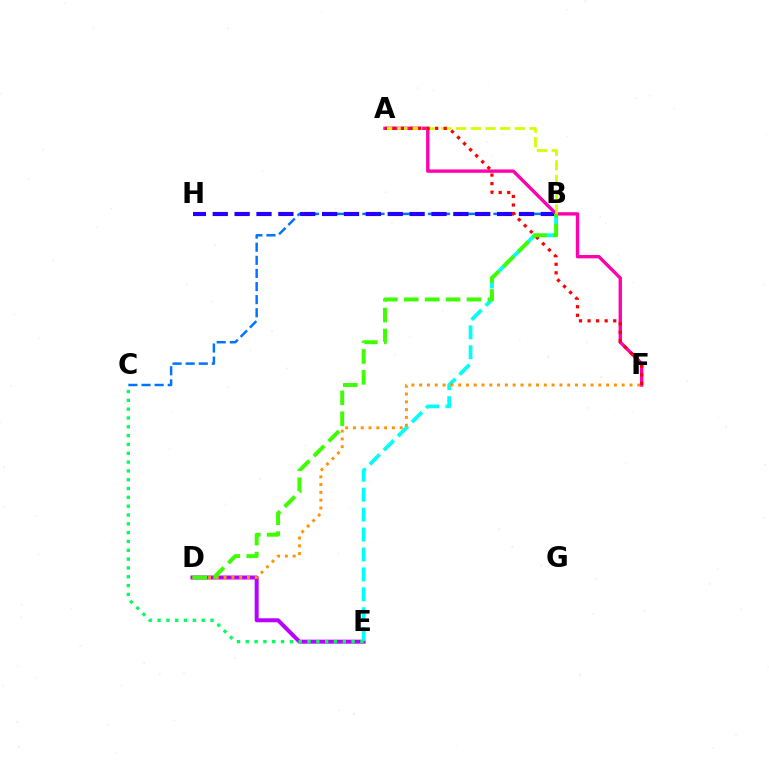{('D', 'E'): [{'color': '#b900ff', 'line_style': 'solid', 'thickness': 2.87}], ('B', 'C'): [{'color': '#0074ff', 'line_style': 'dashed', 'thickness': 1.78}], ('B', 'H'): [{'color': '#2500ff', 'line_style': 'dashed', 'thickness': 2.97}], ('A', 'F'): [{'color': '#ff00ac', 'line_style': 'solid', 'thickness': 2.41}, {'color': '#ff0000', 'line_style': 'dotted', 'thickness': 2.32}], ('A', 'B'): [{'color': '#d1ff00', 'line_style': 'dashed', 'thickness': 2.0}], ('B', 'E'): [{'color': '#00fff6', 'line_style': 'dashed', 'thickness': 2.71}], ('D', 'F'): [{'color': '#ff9400', 'line_style': 'dotted', 'thickness': 2.12}], ('C', 'E'): [{'color': '#00ff5c', 'line_style': 'dotted', 'thickness': 2.4}], ('B', 'D'): [{'color': '#3dff00', 'line_style': 'dashed', 'thickness': 2.84}]}